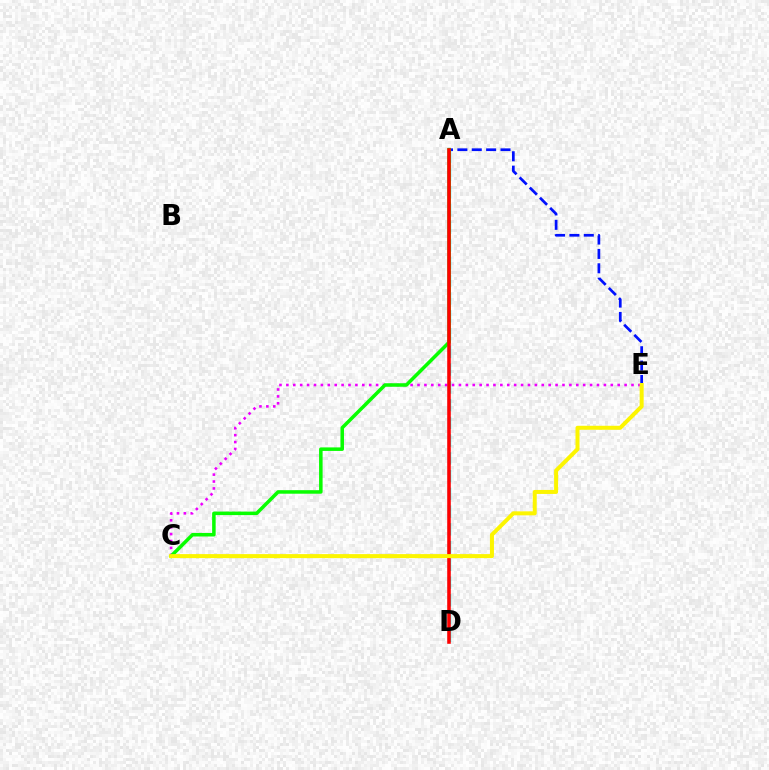{('A', 'E'): [{'color': '#0010ff', 'line_style': 'dashed', 'thickness': 1.95}], ('A', 'D'): [{'color': '#00fff6', 'line_style': 'dashed', 'thickness': 2.41}, {'color': '#ff0000', 'line_style': 'solid', 'thickness': 2.57}], ('C', 'E'): [{'color': '#ee00ff', 'line_style': 'dotted', 'thickness': 1.88}, {'color': '#fcf500', 'line_style': 'solid', 'thickness': 2.88}], ('A', 'C'): [{'color': '#08ff00', 'line_style': 'solid', 'thickness': 2.54}]}